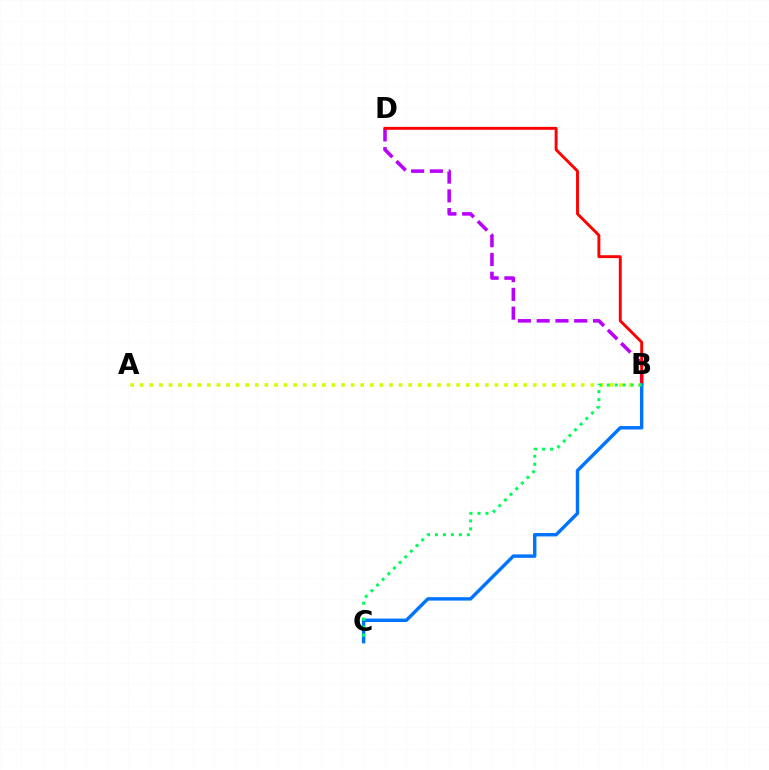{('B', 'D'): [{'color': '#b900ff', 'line_style': 'dashed', 'thickness': 2.55}, {'color': '#ff0000', 'line_style': 'solid', 'thickness': 2.09}], ('A', 'B'): [{'color': '#d1ff00', 'line_style': 'dotted', 'thickness': 2.6}], ('B', 'C'): [{'color': '#0074ff', 'line_style': 'solid', 'thickness': 2.46}, {'color': '#00ff5c', 'line_style': 'dotted', 'thickness': 2.17}]}